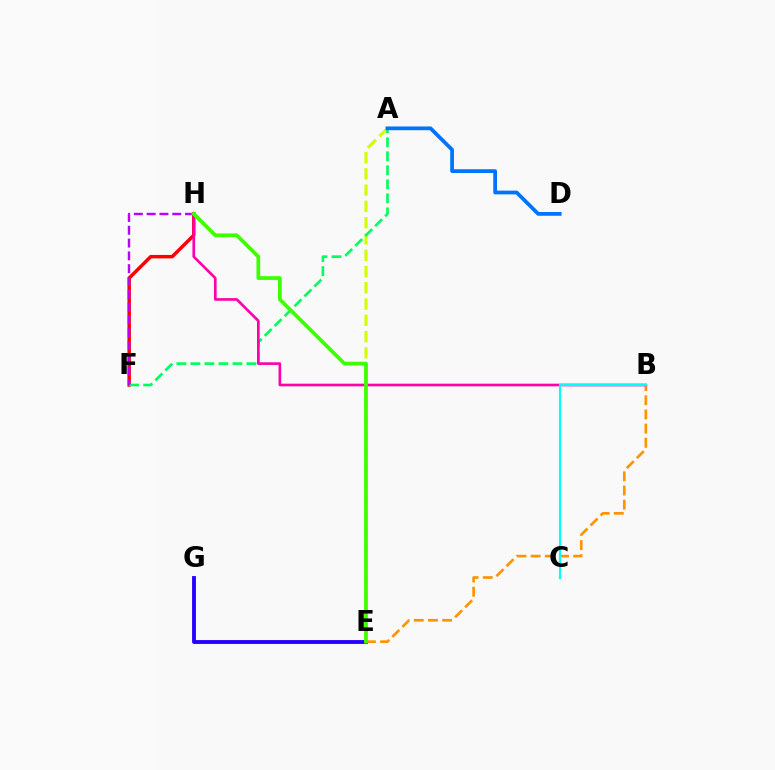{('E', 'G'): [{'color': '#2500ff', 'line_style': 'solid', 'thickness': 2.76}], ('A', 'E'): [{'color': '#d1ff00', 'line_style': 'dashed', 'thickness': 2.21}], ('F', 'H'): [{'color': '#ff0000', 'line_style': 'solid', 'thickness': 2.5}, {'color': '#b900ff', 'line_style': 'dashed', 'thickness': 1.74}], ('B', 'E'): [{'color': '#ff9400', 'line_style': 'dashed', 'thickness': 1.93}], ('A', 'F'): [{'color': '#00ff5c', 'line_style': 'dashed', 'thickness': 1.91}], ('B', 'H'): [{'color': '#ff00ac', 'line_style': 'solid', 'thickness': 1.91}], ('E', 'H'): [{'color': '#3dff00', 'line_style': 'solid', 'thickness': 2.69}], ('A', 'D'): [{'color': '#0074ff', 'line_style': 'solid', 'thickness': 2.71}], ('B', 'C'): [{'color': '#00fff6', 'line_style': 'solid', 'thickness': 1.55}]}